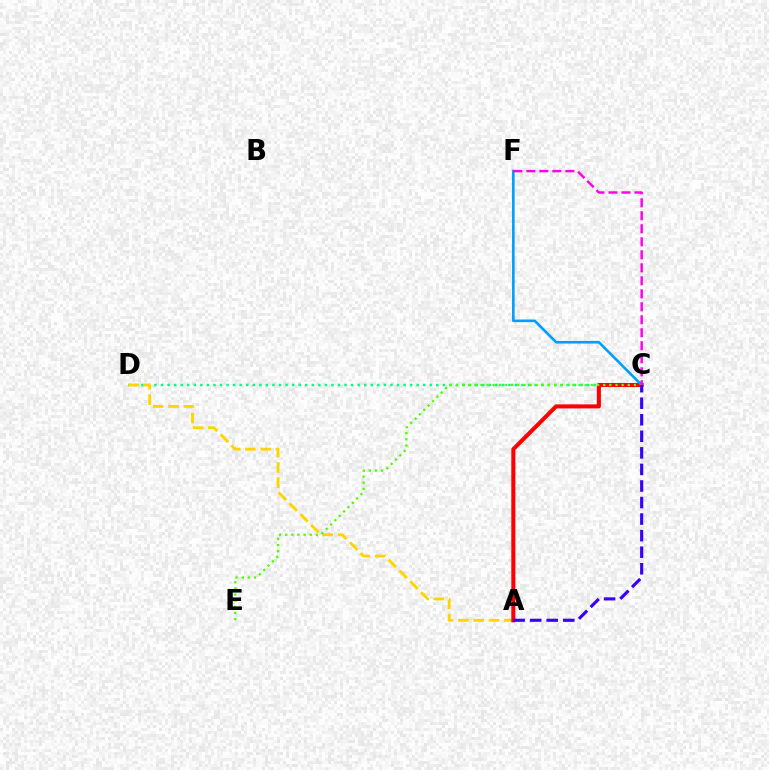{('C', 'D'): [{'color': '#00ff86', 'line_style': 'dotted', 'thickness': 1.78}], ('A', 'D'): [{'color': '#ffd500', 'line_style': 'dashed', 'thickness': 2.08}], ('A', 'C'): [{'color': '#ff0000', 'line_style': 'solid', 'thickness': 2.92}, {'color': '#3700ff', 'line_style': 'dashed', 'thickness': 2.25}], ('C', 'F'): [{'color': '#009eff', 'line_style': 'solid', 'thickness': 1.88}, {'color': '#ff00ed', 'line_style': 'dashed', 'thickness': 1.77}], ('C', 'E'): [{'color': '#4fff00', 'line_style': 'dotted', 'thickness': 1.67}]}